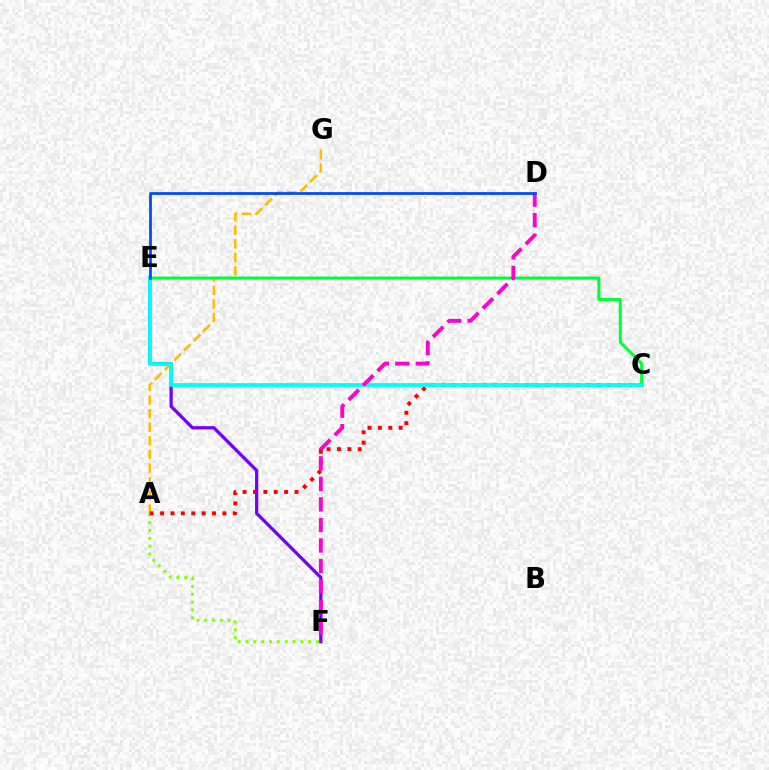{('A', 'F'): [{'color': '#84ff00', 'line_style': 'dotted', 'thickness': 2.13}], ('A', 'G'): [{'color': '#ffbd00', 'line_style': 'dashed', 'thickness': 1.85}], ('C', 'E'): [{'color': '#00ff39', 'line_style': 'solid', 'thickness': 2.17}, {'color': '#00fff6', 'line_style': 'solid', 'thickness': 2.71}], ('A', 'C'): [{'color': '#ff0000', 'line_style': 'dotted', 'thickness': 2.82}], ('E', 'F'): [{'color': '#7200ff', 'line_style': 'solid', 'thickness': 2.34}], ('D', 'F'): [{'color': '#ff00cf', 'line_style': 'dashed', 'thickness': 2.79}], ('D', 'E'): [{'color': '#004bff', 'line_style': 'solid', 'thickness': 1.99}]}